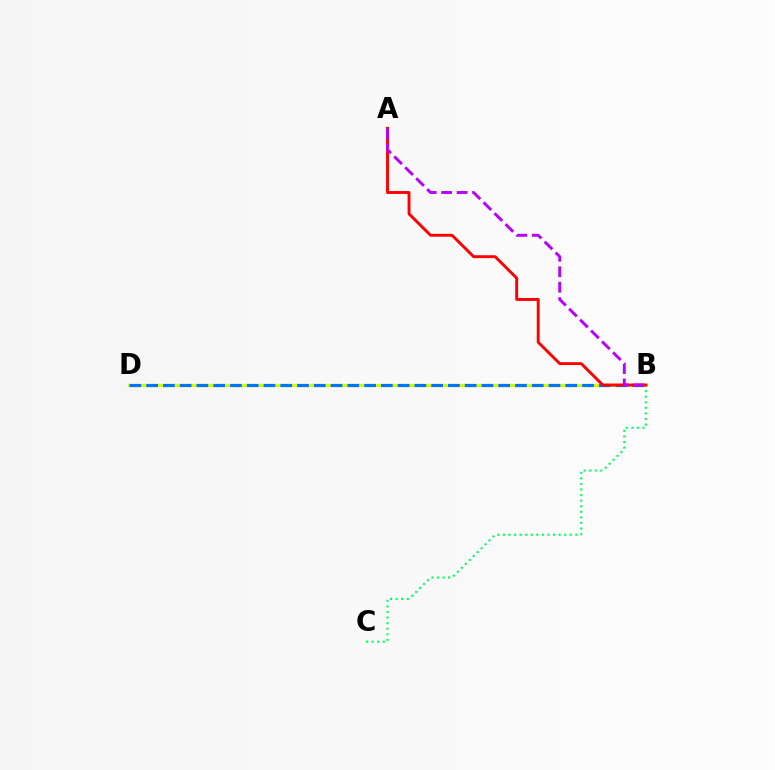{('B', 'D'): [{'color': '#d1ff00', 'line_style': 'solid', 'thickness': 2.33}, {'color': '#0074ff', 'line_style': 'dashed', 'thickness': 2.28}], ('B', 'C'): [{'color': '#00ff5c', 'line_style': 'dotted', 'thickness': 1.51}], ('A', 'B'): [{'color': '#ff0000', 'line_style': 'solid', 'thickness': 2.09}, {'color': '#b900ff', 'line_style': 'dashed', 'thickness': 2.1}]}